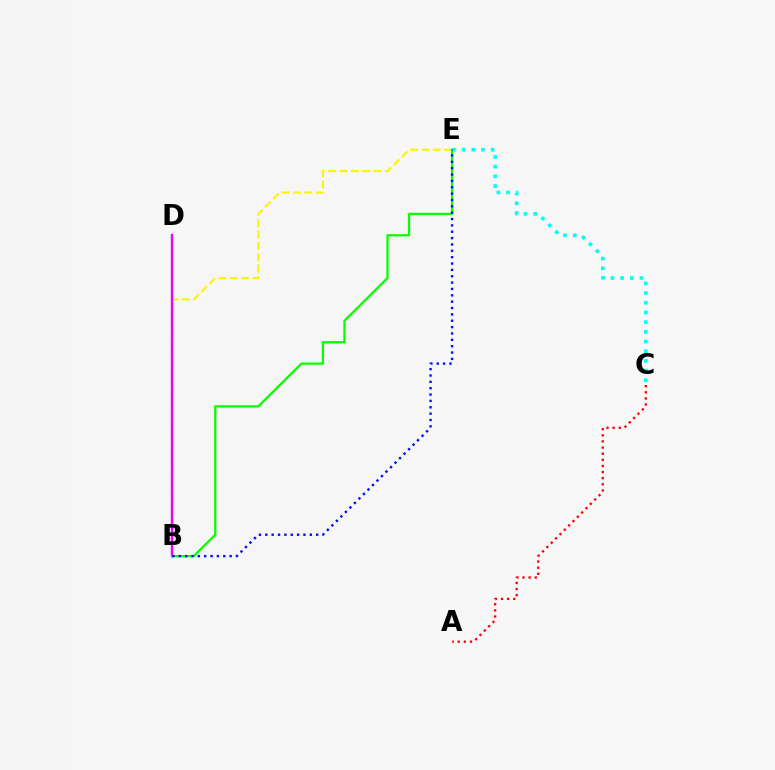{('B', 'E'): [{'color': '#fcf500', 'line_style': 'dashed', 'thickness': 1.54}, {'color': '#08ff00', 'line_style': 'solid', 'thickness': 1.64}, {'color': '#0010ff', 'line_style': 'dotted', 'thickness': 1.73}], ('B', 'D'): [{'color': '#ee00ff', 'line_style': 'solid', 'thickness': 1.71}], ('A', 'C'): [{'color': '#ff0000', 'line_style': 'dotted', 'thickness': 1.66}], ('C', 'E'): [{'color': '#00fff6', 'line_style': 'dotted', 'thickness': 2.63}]}